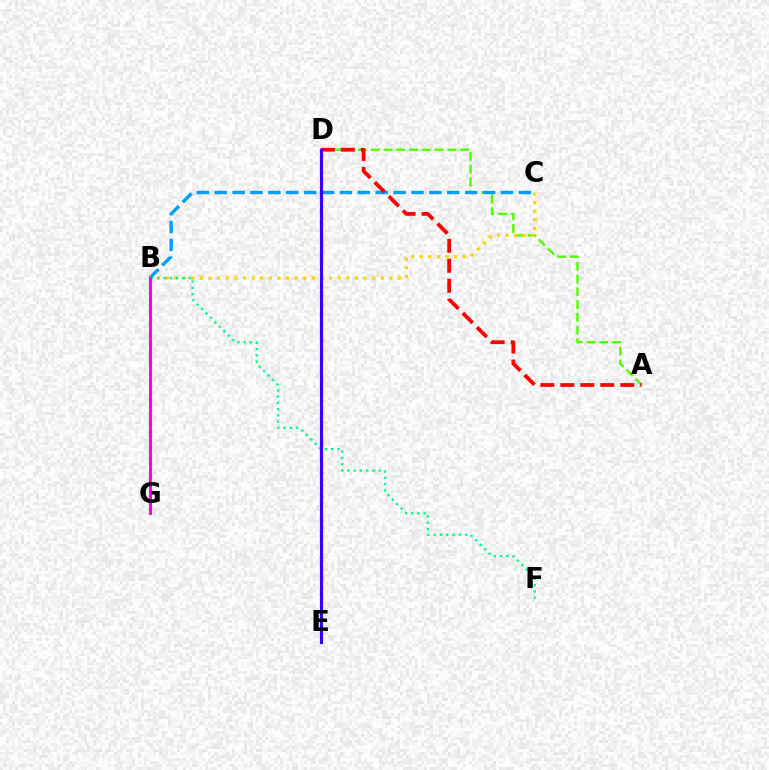{('A', 'D'): [{'color': '#4fff00', 'line_style': 'dashed', 'thickness': 1.73}, {'color': '#ff0000', 'line_style': 'dashed', 'thickness': 2.71}], ('B', 'C'): [{'color': '#009eff', 'line_style': 'dashed', 'thickness': 2.43}, {'color': '#ffd500', 'line_style': 'dotted', 'thickness': 2.34}], ('B', 'F'): [{'color': '#00ff86', 'line_style': 'dotted', 'thickness': 1.7}], ('B', 'G'): [{'color': '#ff00ed', 'line_style': 'solid', 'thickness': 2.22}], ('D', 'E'): [{'color': '#3700ff', 'line_style': 'solid', 'thickness': 2.27}]}